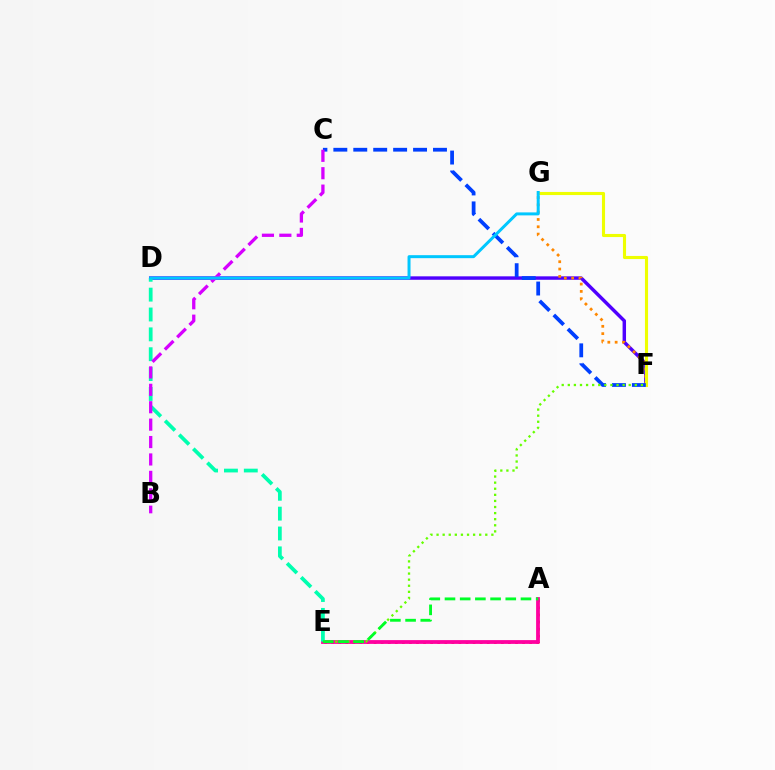{('D', 'F'): [{'color': '#4f00ff', 'line_style': 'solid', 'thickness': 2.48}], ('F', 'G'): [{'color': '#ff8800', 'line_style': 'dotted', 'thickness': 1.99}, {'color': '#eeff00', 'line_style': 'solid', 'thickness': 2.24}], ('A', 'E'): [{'color': '#ff0000', 'line_style': 'dotted', 'thickness': 1.92}, {'color': '#ff00a0', 'line_style': 'solid', 'thickness': 2.73}, {'color': '#00ff27', 'line_style': 'dashed', 'thickness': 2.06}], ('C', 'F'): [{'color': '#003fff', 'line_style': 'dashed', 'thickness': 2.71}], ('E', 'F'): [{'color': '#66ff00', 'line_style': 'dotted', 'thickness': 1.65}], ('D', 'E'): [{'color': '#00ffaf', 'line_style': 'dashed', 'thickness': 2.7}], ('B', 'C'): [{'color': '#d600ff', 'line_style': 'dashed', 'thickness': 2.37}], ('D', 'G'): [{'color': '#00c7ff', 'line_style': 'solid', 'thickness': 2.15}]}